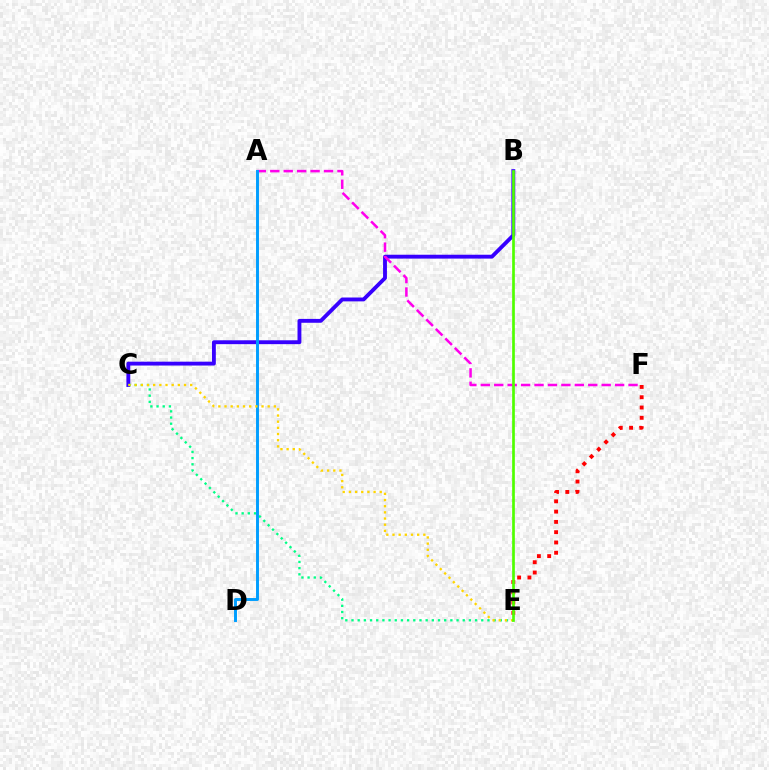{('B', 'C'): [{'color': '#3700ff', 'line_style': 'solid', 'thickness': 2.78}], ('C', 'E'): [{'color': '#00ff86', 'line_style': 'dotted', 'thickness': 1.68}, {'color': '#ffd500', 'line_style': 'dotted', 'thickness': 1.68}], ('A', 'F'): [{'color': '#ff00ed', 'line_style': 'dashed', 'thickness': 1.82}], ('E', 'F'): [{'color': '#ff0000', 'line_style': 'dotted', 'thickness': 2.79}], ('A', 'D'): [{'color': '#009eff', 'line_style': 'solid', 'thickness': 2.12}], ('B', 'E'): [{'color': '#4fff00', 'line_style': 'solid', 'thickness': 1.94}]}